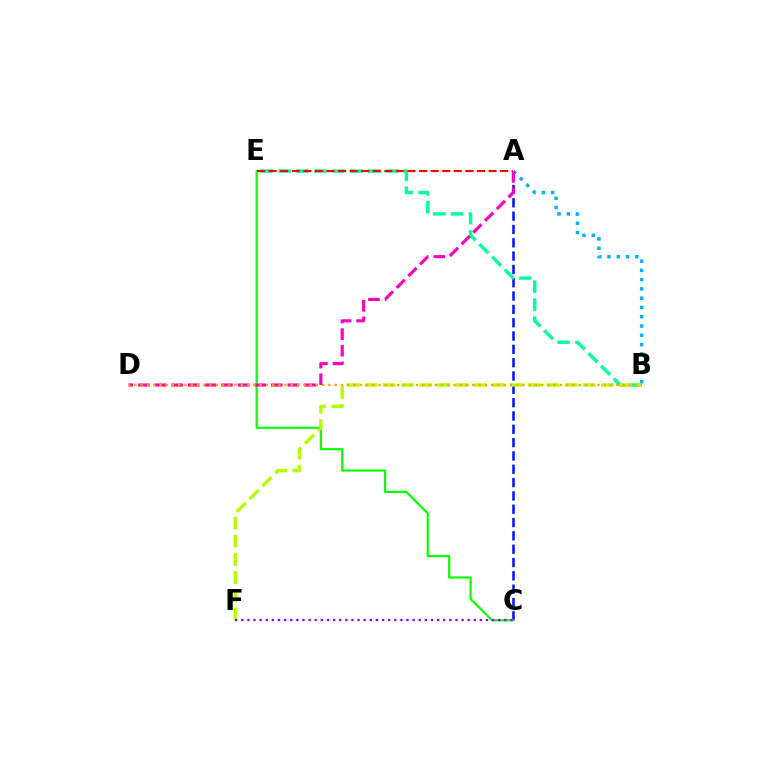{('A', 'C'): [{'color': '#0010ff', 'line_style': 'dashed', 'thickness': 1.81}], ('B', 'E'): [{'color': '#00ff9d', 'line_style': 'dashed', 'thickness': 2.44}], ('A', 'B'): [{'color': '#00b5ff', 'line_style': 'dotted', 'thickness': 2.52}], ('C', 'E'): [{'color': '#08ff00', 'line_style': 'solid', 'thickness': 1.58}], ('A', 'E'): [{'color': '#ff0000', 'line_style': 'dashed', 'thickness': 1.57}], ('B', 'F'): [{'color': '#b3ff00', 'line_style': 'dashed', 'thickness': 2.47}], ('A', 'D'): [{'color': '#ff00bd', 'line_style': 'dashed', 'thickness': 2.26}], ('C', 'F'): [{'color': '#9b00ff', 'line_style': 'dotted', 'thickness': 1.66}], ('B', 'D'): [{'color': '#ffa500', 'line_style': 'dotted', 'thickness': 1.7}]}